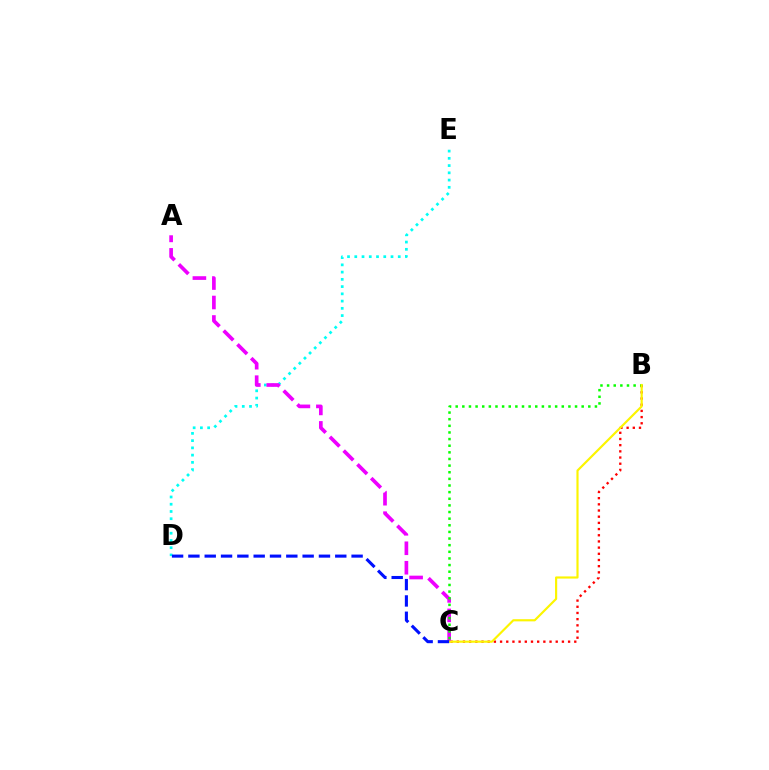{('D', 'E'): [{'color': '#00fff6', 'line_style': 'dotted', 'thickness': 1.97}], ('B', 'C'): [{'color': '#ff0000', 'line_style': 'dotted', 'thickness': 1.68}, {'color': '#08ff00', 'line_style': 'dotted', 'thickness': 1.8}, {'color': '#fcf500', 'line_style': 'solid', 'thickness': 1.56}], ('A', 'C'): [{'color': '#ee00ff', 'line_style': 'dashed', 'thickness': 2.65}], ('C', 'D'): [{'color': '#0010ff', 'line_style': 'dashed', 'thickness': 2.22}]}